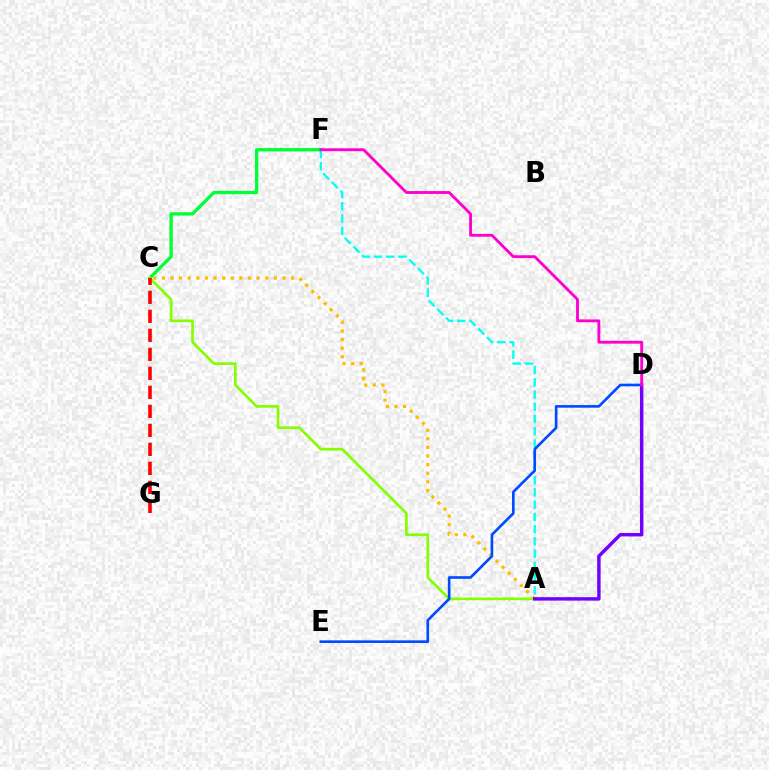{('A', 'C'): [{'color': '#ffbd00', 'line_style': 'dotted', 'thickness': 2.34}, {'color': '#84ff00', 'line_style': 'solid', 'thickness': 1.93}], ('C', 'F'): [{'color': '#00ff39', 'line_style': 'solid', 'thickness': 2.38}], ('A', 'F'): [{'color': '#00fff6', 'line_style': 'dashed', 'thickness': 1.66}], ('D', 'E'): [{'color': '#004bff', 'line_style': 'solid', 'thickness': 1.9}], ('C', 'G'): [{'color': '#ff0000', 'line_style': 'dashed', 'thickness': 2.58}], ('A', 'D'): [{'color': '#7200ff', 'line_style': 'solid', 'thickness': 2.48}], ('D', 'F'): [{'color': '#ff00cf', 'line_style': 'solid', 'thickness': 2.05}]}